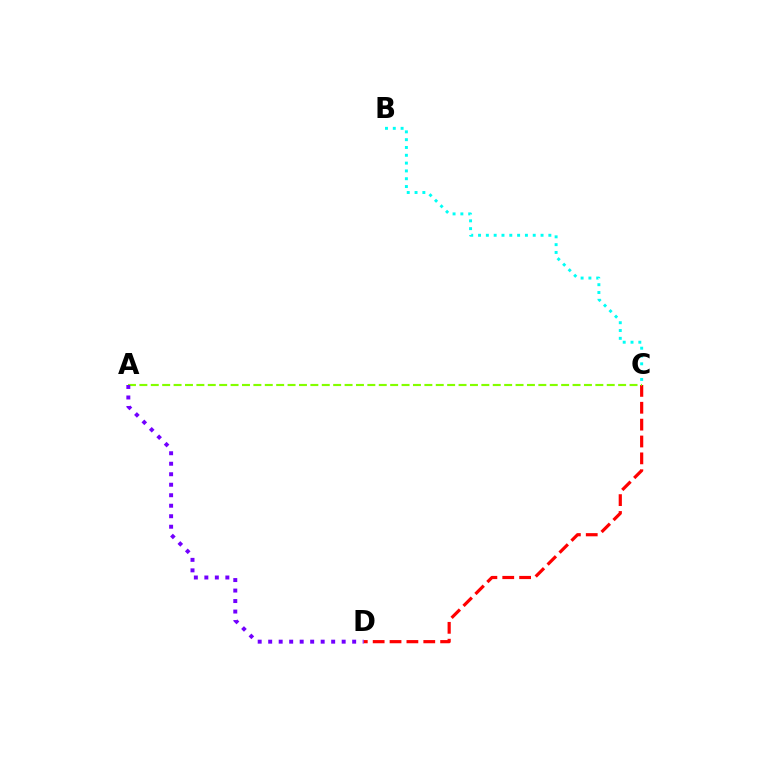{('C', 'D'): [{'color': '#ff0000', 'line_style': 'dashed', 'thickness': 2.29}], ('A', 'C'): [{'color': '#84ff00', 'line_style': 'dashed', 'thickness': 1.55}], ('B', 'C'): [{'color': '#00fff6', 'line_style': 'dotted', 'thickness': 2.12}], ('A', 'D'): [{'color': '#7200ff', 'line_style': 'dotted', 'thickness': 2.85}]}